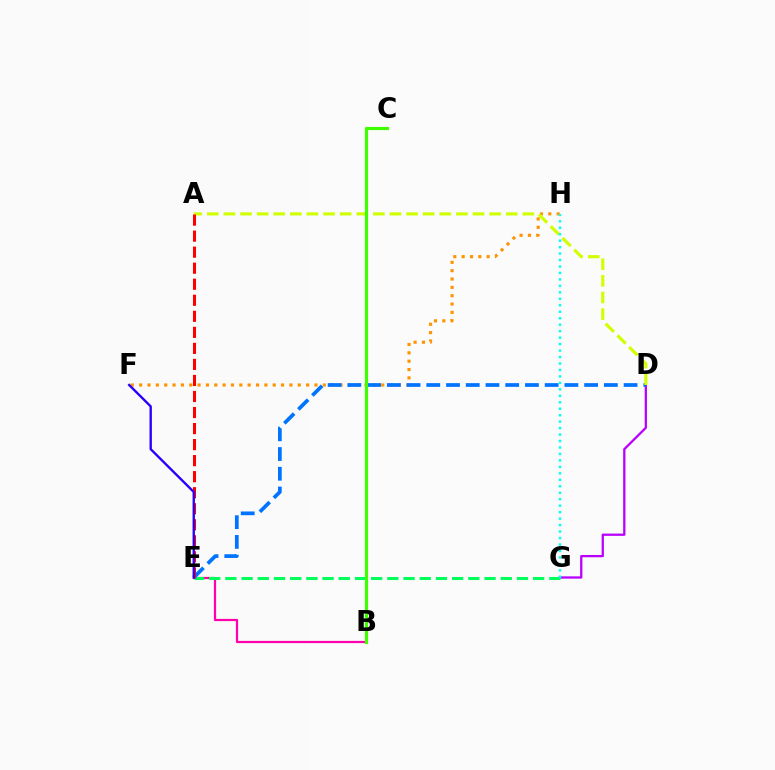{('D', 'G'): [{'color': '#b900ff', 'line_style': 'solid', 'thickness': 1.64}], ('B', 'E'): [{'color': '#ff00ac', 'line_style': 'solid', 'thickness': 1.6}], ('F', 'H'): [{'color': '#ff9400', 'line_style': 'dotted', 'thickness': 2.27}], ('E', 'G'): [{'color': '#00ff5c', 'line_style': 'dashed', 'thickness': 2.2}], ('D', 'E'): [{'color': '#0074ff', 'line_style': 'dashed', 'thickness': 2.68}], ('A', 'D'): [{'color': '#d1ff00', 'line_style': 'dashed', 'thickness': 2.26}], ('A', 'E'): [{'color': '#ff0000', 'line_style': 'dashed', 'thickness': 2.18}], ('G', 'H'): [{'color': '#00fff6', 'line_style': 'dotted', 'thickness': 1.76}], ('E', 'F'): [{'color': '#2500ff', 'line_style': 'solid', 'thickness': 1.69}], ('B', 'C'): [{'color': '#3dff00', 'line_style': 'solid', 'thickness': 2.28}]}